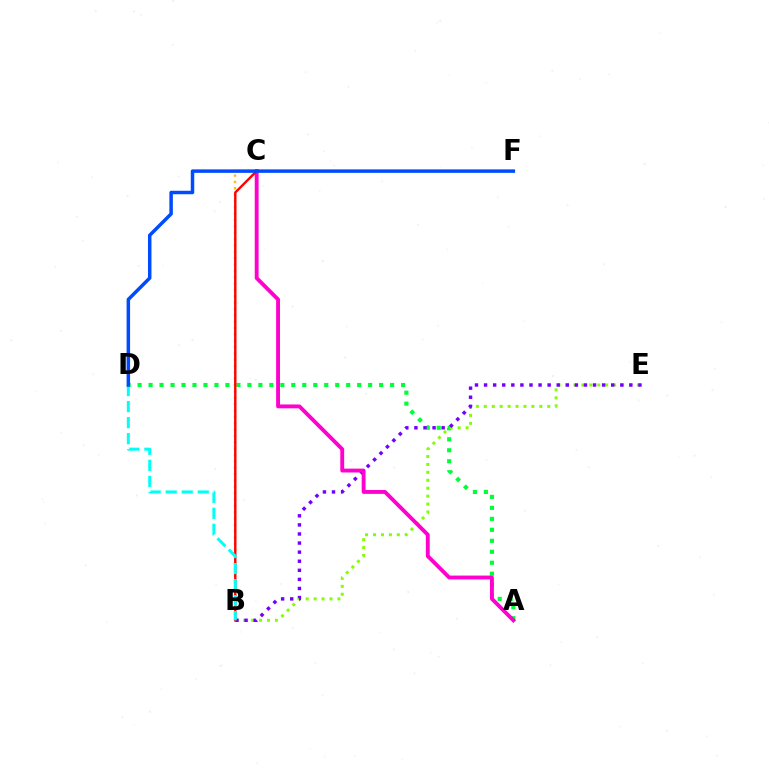{('A', 'D'): [{'color': '#00ff39', 'line_style': 'dotted', 'thickness': 2.98}], ('B', 'C'): [{'color': '#ffbd00', 'line_style': 'dotted', 'thickness': 1.73}, {'color': '#ff0000', 'line_style': 'solid', 'thickness': 1.72}], ('B', 'E'): [{'color': '#84ff00', 'line_style': 'dotted', 'thickness': 2.15}, {'color': '#7200ff', 'line_style': 'dotted', 'thickness': 2.47}], ('A', 'C'): [{'color': '#ff00cf', 'line_style': 'solid', 'thickness': 2.78}], ('B', 'D'): [{'color': '#00fff6', 'line_style': 'dashed', 'thickness': 2.18}], ('D', 'F'): [{'color': '#004bff', 'line_style': 'solid', 'thickness': 2.51}]}